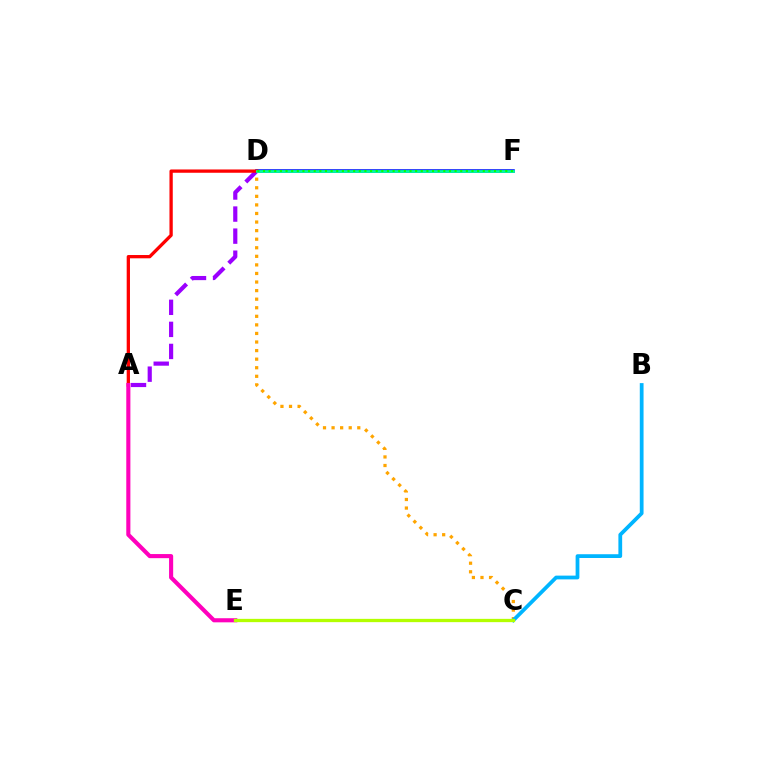{('A', 'D'): [{'color': '#9b00ff', 'line_style': 'dashed', 'thickness': 3.0}, {'color': '#ff0000', 'line_style': 'solid', 'thickness': 2.37}], ('C', 'D'): [{'color': '#ffa500', 'line_style': 'dotted', 'thickness': 2.33}], ('D', 'F'): [{'color': '#0010ff', 'line_style': 'solid', 'thickness': 2.56}, {'color': '#00ff9d', 'line_style': 'solid', 'thickness': 1.98}, {'color': '#08ff00', 'line_style': 'dotted', 'thickness': 1.53}], ('B', 'C'): [{'color': '#00b5ff', 'line_style': 'solid', 'thickness': 2.71}], ('A', 'E'): [{'color': '#ff00bd', 'line_style': 'solid', 'thickness': 2.96}], ('C', 'E'): [{'color': '#b3ff00', 'line_style': 'solid', 'thickness': 2.37}]}